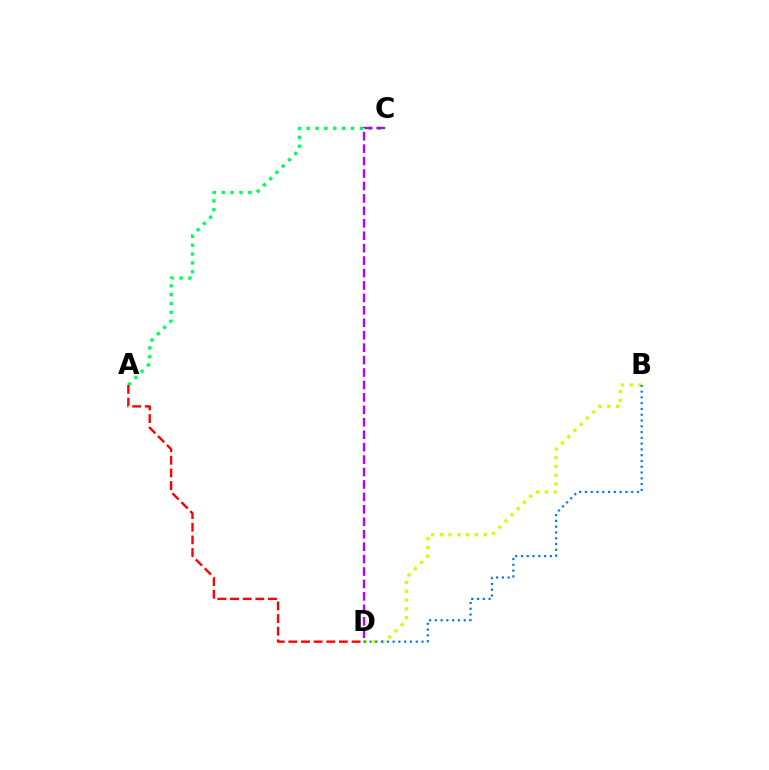{('B', 'D'): [{'color': '#d1ff00', 'line_style': 'dotted', 'thickness': 2.38}, {'color': '#0074ff', 'line_style': 'dotted', 'thickness': 1.57}], ('A', 'C'): [{'color': '#00ff5c', 'line_style': 'dotted', 'thickness': 2.41}], ('A', 'D'): [{'color': '#ff0000', 'line_style': 'dashed', 'thickness': 1.72}], ('C', 'D'): [{'color': '#b900ff', 'line_style': 'dashed', 'thickness': 1.69}]}